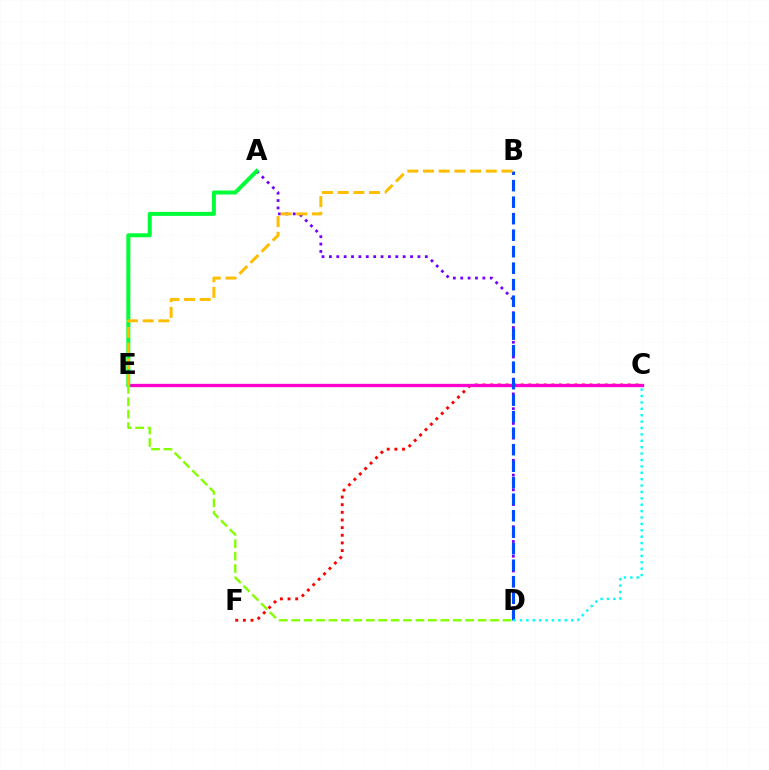{('C', 'F'): [{'color': '#ff0000', 'line_style': 'dotted', 'thickness': 2.08}], ('A', 'D'): [{'color': '#7200ff', 'line_style': 'dotted', 'thickness': 2.0}], ('C', 'E'): [{'color': '#ff00cf', 'line_style': 'solid', 'thickness': 2.39}], ('B', 'D'): [{'color': '#004bff', 'line_style': 'dashed', 'thickness': 2.24}], ('A', 'E'): [{'color': '#00ff39', 'line_style': 'solid', 'thickness': 2.88}], ('D', 'E'): [{'color': '#84ff00', 'line_style': 'dashed', 'thickness': 1.69}], ('C', 'D'): [{'color': '#00fff6', 'line_style': 'dotted', 'thickness': 1.74}], ('B', 'E'): [{'color': '#ffbd00', 'line_style': 'dashed', 'thickness': 2.13}]}